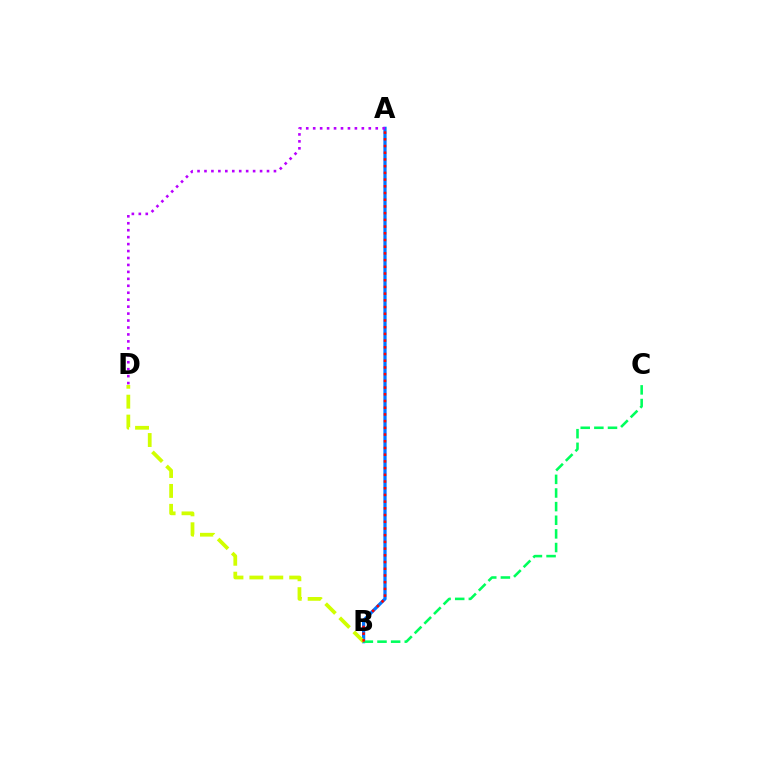{('A', 'B'): [{'color': '#0074ff', 'line_style': 'solid', 'thickness': 2.32}, {'color': '#ff0000', 'line_style': 'dotted', 'thickness': 1.82}], ('B', 'C'): [{'color': '#00ff5c', 'line_style': 'dashed', 'thickness': 1.85}], ('B', 'D'): [{'color': '#d1ff00', 'line_style': 'dashed', 'thickness': 2.71}], ('A', 'D'): [{'color': '#b900ff', 'line_style': 'dotted', 'thickness': 1.89}]}